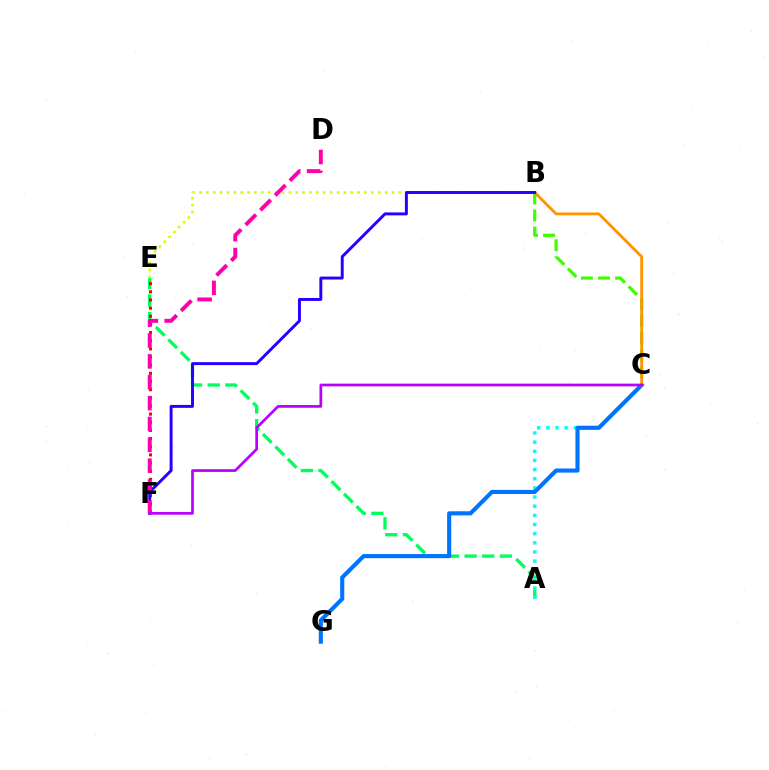{('A', 'E'): [{'color': '#00ff5c', 'line_style': 'dashed', 'thickness': 2.4}], ('E', 'F'): [{'color': '#ff0000', 'line_style': 'dotted', 'thickness': 2.22}], ('A', 'C'): [{'color': '#00fff6', 'line_style': 'dotted', 'thickness': 2.49}], ('C', 'G'): [{'color': '#0074ff', 'line_style': 'solid', 'thickness': 2.96}], ('B', 'E'): [{'color': '#d1ff00', 'line_style': 'dotted', 'thickness': 1.87}], ('B', 'C'): [{'color': '#3dff00', 'line_style': 'dashed', 'thickness': 2.32}, {'color': '#ff9400', 'line_style': 'solid', 'thickness': 2.03}], ('B', 'F'): [{'color': '#2500ff', 'line_style': 'solid', 'thickness': 2.11}], ('D', 'F'): [{'color': '#ff00ac', 'line_style': 'dashed', 'thickness': 2.83}], ('C', 'F'): [{'color': '#b900ff', 'line_style': 'solid', 'thickness': 1.96}]}